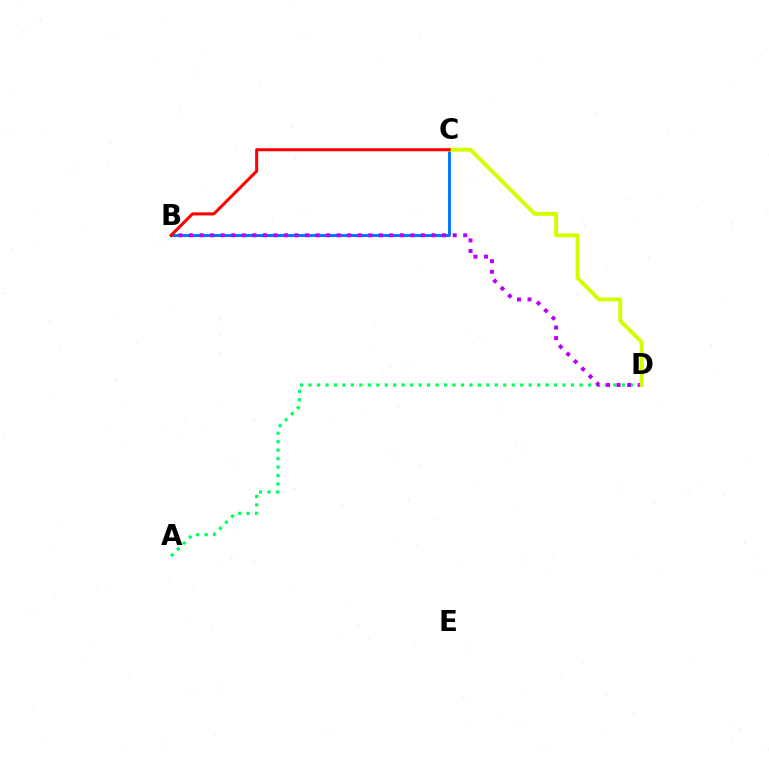{('B', 'C'): [{'color': '#0074ff', 'line_style': 'solid', 'thickness': 2.12}, {'color': '#ff0000', 'line_style': 'solid', 'thickness': 2.19}], ('A', 'D'): [{'color': '#00ff5c', 'line_style': 'dotted', 'thickness': 2.3}], ('B', 'D'): [{'color': '#b900ff', 'line_style': 'dotted', 'thickness': 2.86}], ('C', 'D'): [{'color': '#d1ff00', 'line_style': 'solid', 'thickness': 2.84}]}